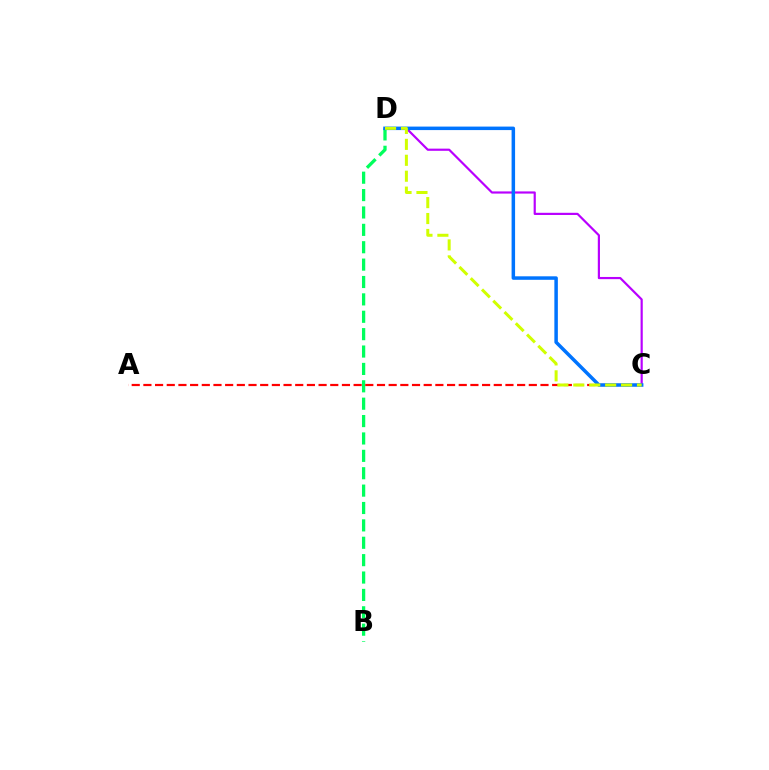{('C', 'D'): [{'color': '#b900ff', 'line_style': 'solid', 'thickness': 1.57}, {'color': '#0074ff', 'line_style': 'solid', 'thickness': 2.52}, {'color': '#d1ff00', 'line_style': 'dashed', 'thickness': 2.16}], ('B', 'D'): [{'color': '#00ff5c', 'line_style': 'dashed', 'thickness': 2.36}], ('A', 'C'): [{'color': '#ff0000', 'line_style': 'dashed', 'thickness': 1.59}]}